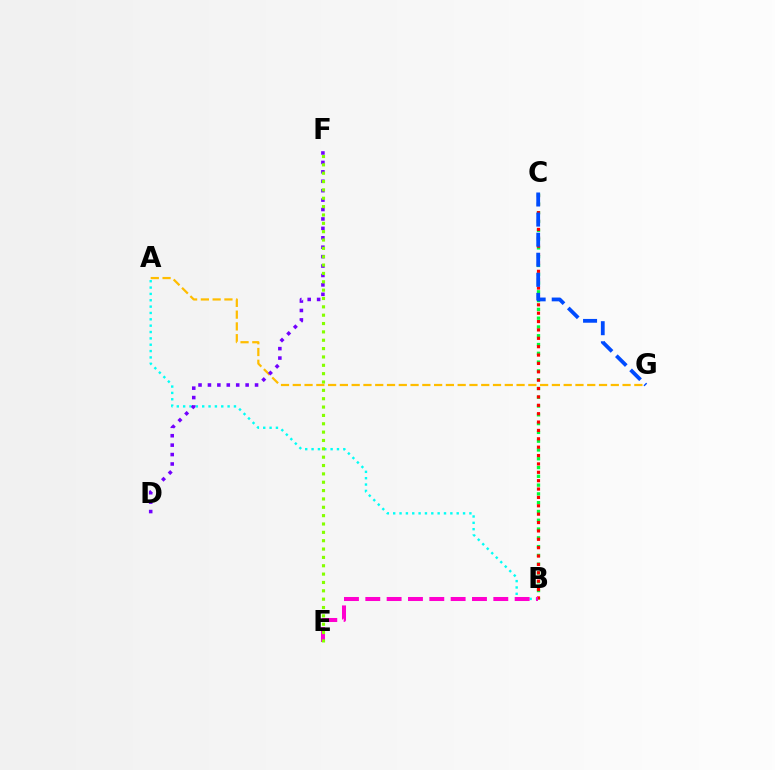{('A', 'B'): [{'color': '#00fff6', 'line_style': 'dotted', 'thickness': 1.73}], ('B', 'C'): [{'color': '#00ff39', 'line_style': 'dotted', 'thickness': 2.39}, {'color': '#ff0000', 'line_style': 'dotted', 'thickness': 2.28}], ('A', 'G'): [{'color': '#ffbd00', 'line_style': 'dashed', 'thickness': 1.6}], ('C', 'G'): [{'color': '#004bff', 'line_style': 'dashed', 'thickness': 2.73}], ('D', 'F'): [{'color': '#7200ff', 'line_style': 'dotted', 'thickness': 2.56}], ('B', 'E'): [{'color': '#ff00cf', 'line_style': 'dashed', 'thickness': 2.9}], ('E', 'F'): [{'color': '#84ff00', 'line_style': 'dotted', 'thickness': 2.27}]}